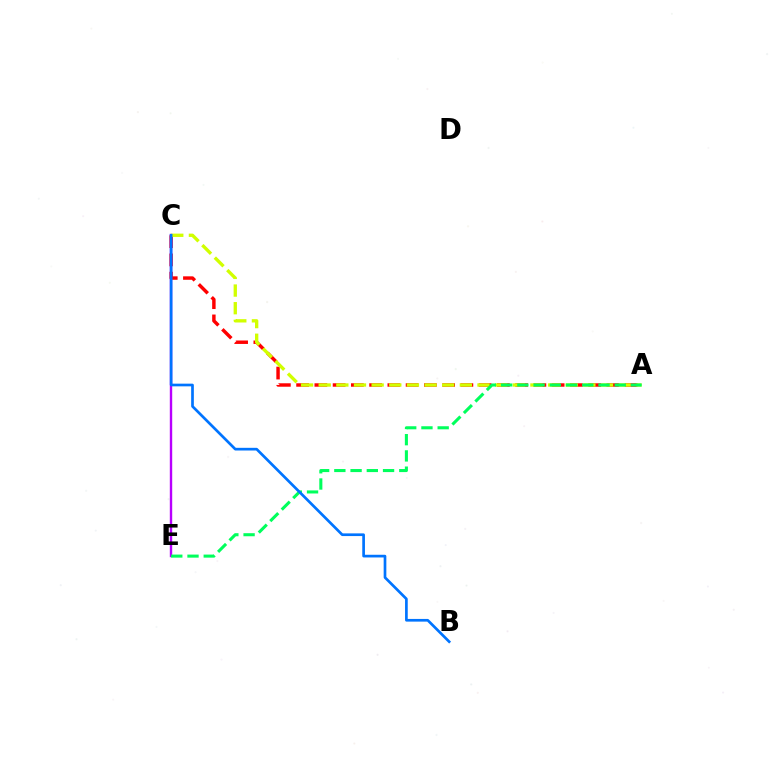{('A', 'C'): [{'color': '#ff0000', 'line_style': 'dashed', 'thickness': 2.48}, {'color': '#d1ff00', 'line_style': 'dashed', 'thickness': 2.4}], ('C', 'E'): [{'color': '#b900ff', 'line_style': 'solid', 'thickness': 1.73}], ('A', 'E'): [{'color': '#00ff5c', 'line_style': 'dashed', 'thickness': 2.21}], ('B', 'C'): [{'color': '#0074ff', 'line_style': 'solid', 'thickness': 1.94}]}